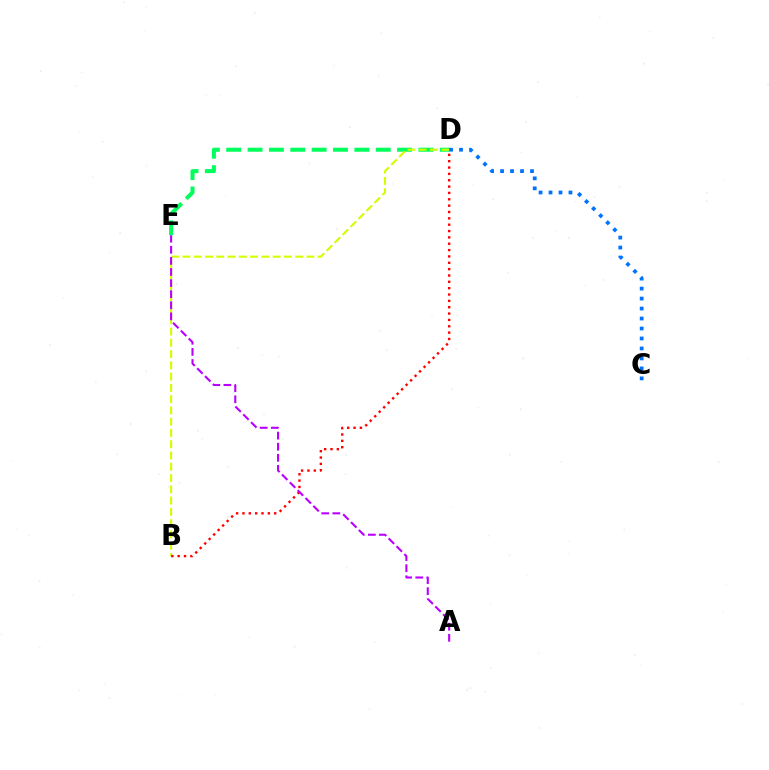{('D', 'E'): [{'color': '#00ff5c', 'line_style': 'dashed', 'thickness': 2.9}], ('B', 'D'): [{'color': '#d1ff00', 'line_style': 'dashed', 'thickness': 1.53}, {'color': '#ff0000', 'line_style': 'dotted', 'thickness': 1.72}], ('A', 'E'): [{'color': '#b900ff', 'line_style': 'dashed', 'thickness': 1.51}], ('C', 'D'): [{'color': '#0074ff', 'line_style': 'dotted', 'thickness': 2.71}]}